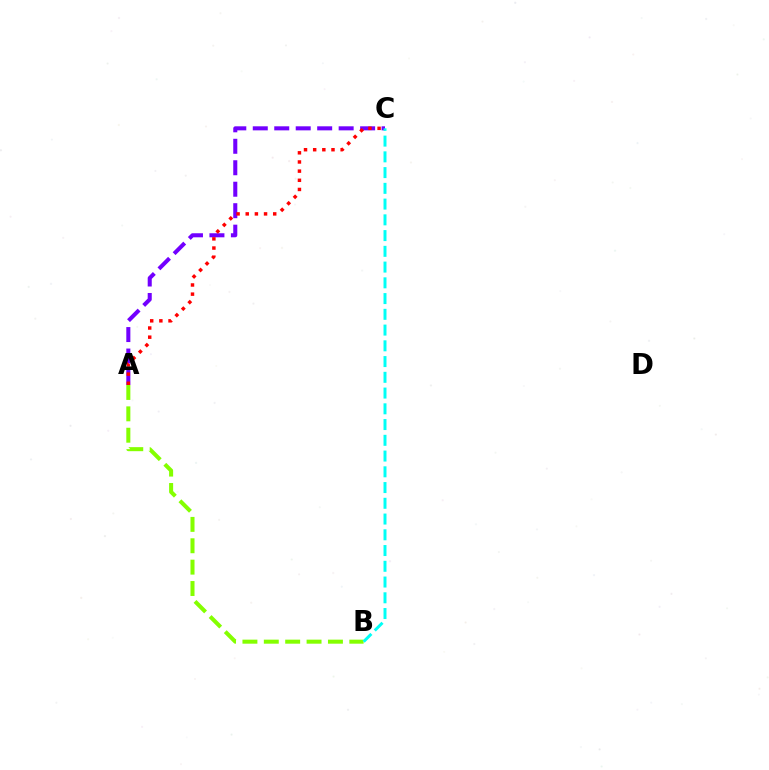{('A', 'B'): [{'color': '#84ff00', 'line_style': 'dashed', 'thickness': 2.9}], ('A', 'C'): [{'color': '#7200ff', 'line_style': 'dashed', 'thickness': 2.92}, {'color': '#ff0000', 'line_style': 'dotted', 'thickness': 2.49}], ('B', 'C'): [{'color': '#00fff6', 'line_style': 'dashed', 'thickness': 2.14}]}